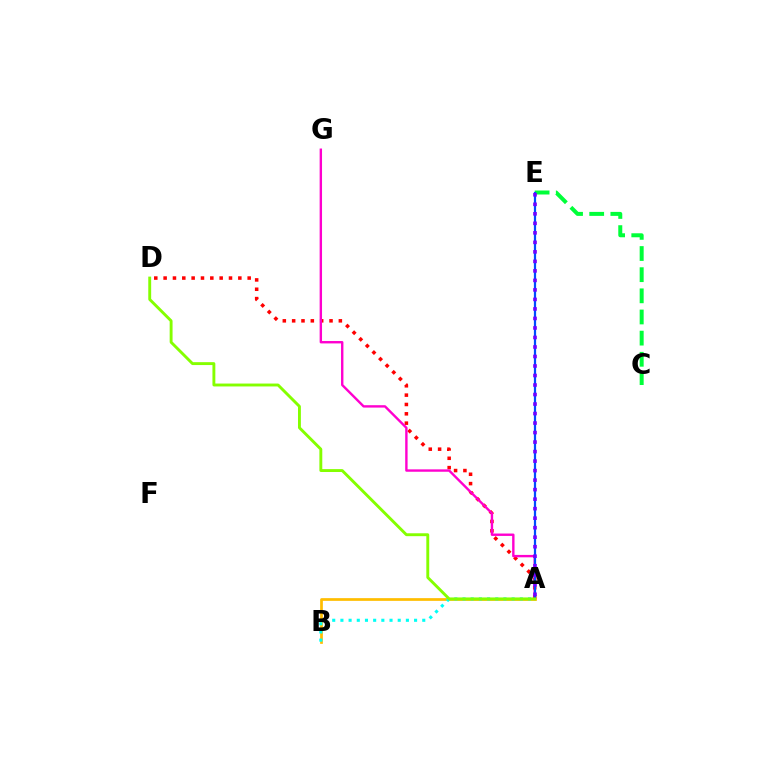{('C', 'E'): [{'color': '#00ff39', 'line_style': 'dashed', 'thickness': 2.87}], ('A', 'D'): [{'color': '#ff0000', 'line_style': 'dotted', 'thickness': 2.54}, {'color': '#84ff00', 'line_style': 'solid', 'thickness': 2.08}], ('A', 'G'): [{'color': '#ff00cf', 'line_style': 'solid', 'thickness': 1.72}], ('A', 'E'): [{'color': '#004bff', 'line_style': 'solid', 'thickness': 1.6}, {'color': '#7200ff', 'line_style': 'dotted', 'thickness': 2.58}], ('A', 'B'): [{'color': '#ffbd00', 'line_style': 'solid', 'thickness': 1.96}, {'color': '#00fff6', 'line_style': 'dotted', 'thickness': 2.22}]}